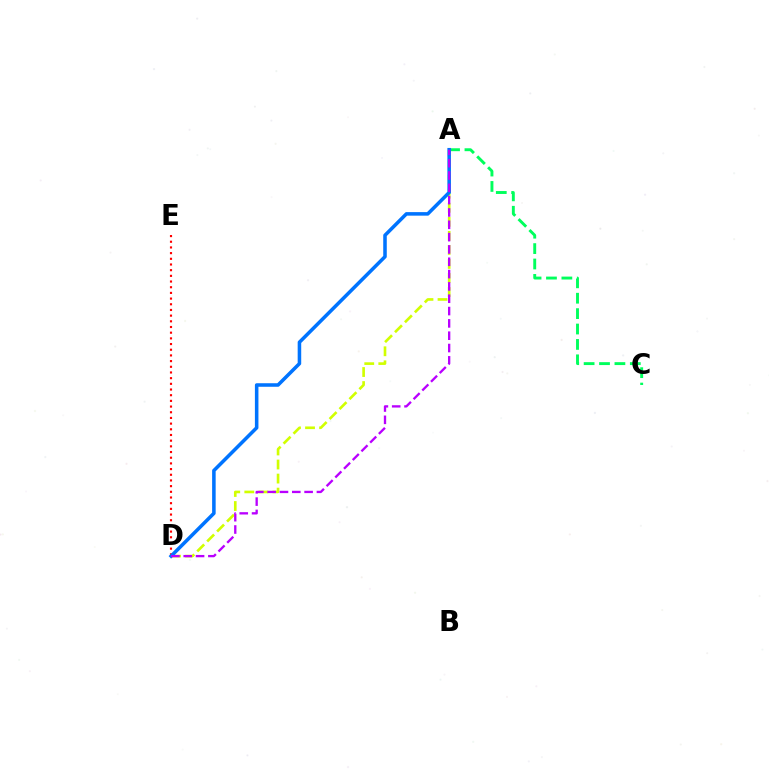{('D', 'E'): [{'color': '#ff0000', 'line_style': 'dotted', 'thickness': 1.54}], ('A', 'C'): [{'color': '#00ff5c', 'line_style': 'dashed', 'thickness': 2.09}], ('A', 'D'): [{'color': '#d1ff00', 'line_style': 'dashed', 'thickness': 1.91}, {'color': '#0074ff', 'line_style': 'solid', 'thickness': 2.55}, {'color': '#b900ff', 'line_style': 'dashed', 'thickness': 1.67}]}